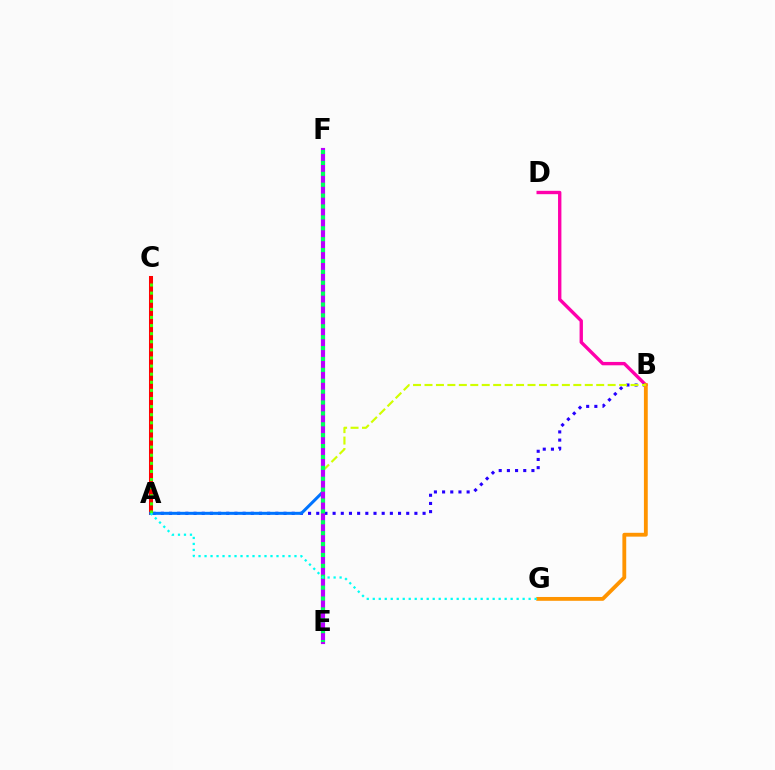{('B', 'D'): [{'color': '#ff00ac', 'line_style': 'solid', 'thickness': 2.42}], ('A', 'B'): [{'color': '#2500ff', 'line_style': 'dotted', 'thickness': 2.22}], ('A', 'C'): [{'color': '#ff0000', 'line_style': 'solid', 'thickness': 2.91}, {'color': '#3dff00', 'line_style': 'dotted', 'thickness': 2.2}], ('A', 'F'): [{'color': '#0074ff', 'line_style': 'solid', 'thickness': 2.17}], ('B', 'G'): [{'color': '#ff9400', 'line_style': 'solid', 'thickness': 2.76}], ('B', 'E'): [{'color': '#d1ff00', 'line_style': 'dashed', 'thickness': 1.56}], ('E', 'F'): [{'color': '#b900ff', 'line_style': 'solid', 'thickness': 2.99}, {'color': '#00ff5c', 'line_style': 'dotted', 'thickness': 2.96}], ('A', 'G'): [{'color': '#00fff6', 'line_style': 'dotted', 'thickness': 1.63}]}